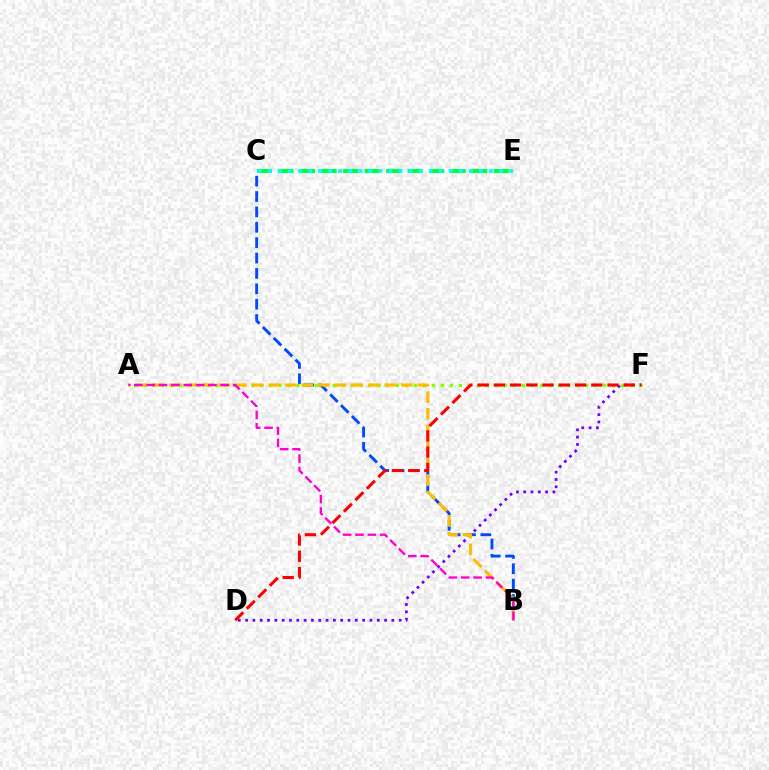{('B', 'C'): [{'color': '#004bff', 'line_style': 'dashed', 'thickness': 2.09}], ('C', 'E'): [{'color': '#00ff39', 'line_style': 'dashed', 'thickness': 2.92}, {'color': '#00fff6', 'line_style': 'dotted', 'thickness': 2.73}], ('D', 'F'): [{'color': '#7200ff', 'line_style': 'dotted', 'thickness': 1.99}, {'color': '#ff0000', 'line_style': 'dashed', 'thickness': 2.21}], ('A', 'F'): [{'color': '#84ff00', 'line_style': 'dotted', 'thickness': 2.45}], ('A', 'B'): [{'color': '#ffbd00', 'line_style': 'dashed', 'thickness': 2.25}, {'color': '#ff00cf', 'line_style': 'dashed', 'thickness': 1.68}]}